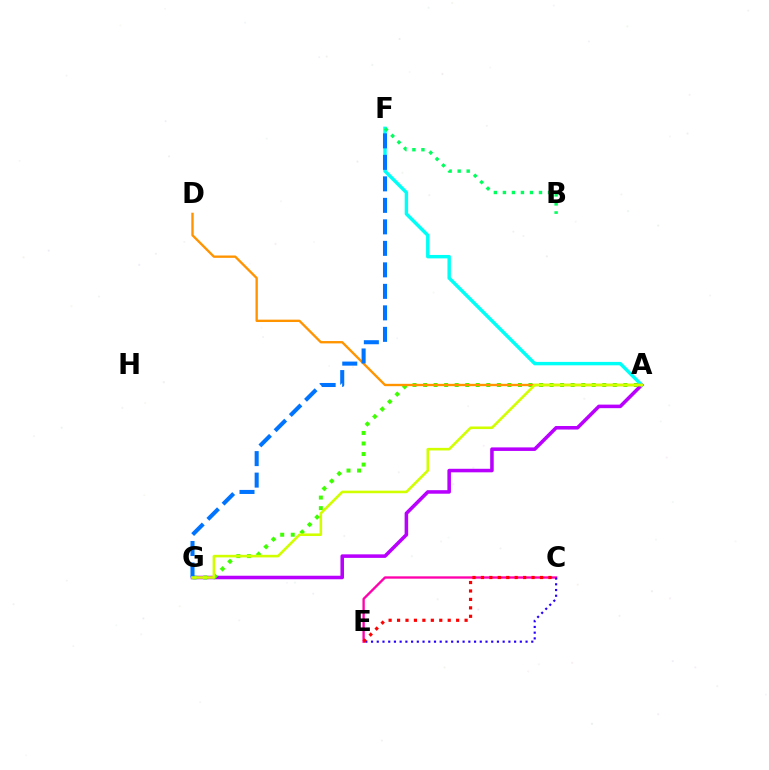{('A', 'G'): [{'color': '#b900ff', 'line_style': 'solid', 'thickness': 2.55}, {'color': '#3dff00', 'line_style': 'dotted', 'thickness': 2.86}, {'color': '#d1ff00', 'line_style': 'solid', 'thickness': 1.87}], ('A', 'F'): [{'color': '#00fff6', 'line_style': 'solid', 'thickness': 2.47}], ('C', 'E'): [{'color': '#ff00ac', 'line_style': 'solid', 'thickness': 1.69}, {'color': '#2500ff', 'line_style': 'dotted', 'thickness': 1.55}, {'color': '#ff0000', 'line_style': 'dotted', 'thickness': 2.29}], ('A', 'D'): [{'color': '#ff9400', 'line_style': 'solid', 'thickness': 1.7}], ('F', 'G'): [{'color': '#0074ff', 'line_style': 'dashed', 'thickness': 2.92}], ('B', 'F'): [{'color': '#00ff5c', 'line_style': 'dotted', 'thickness': 2.45}]}